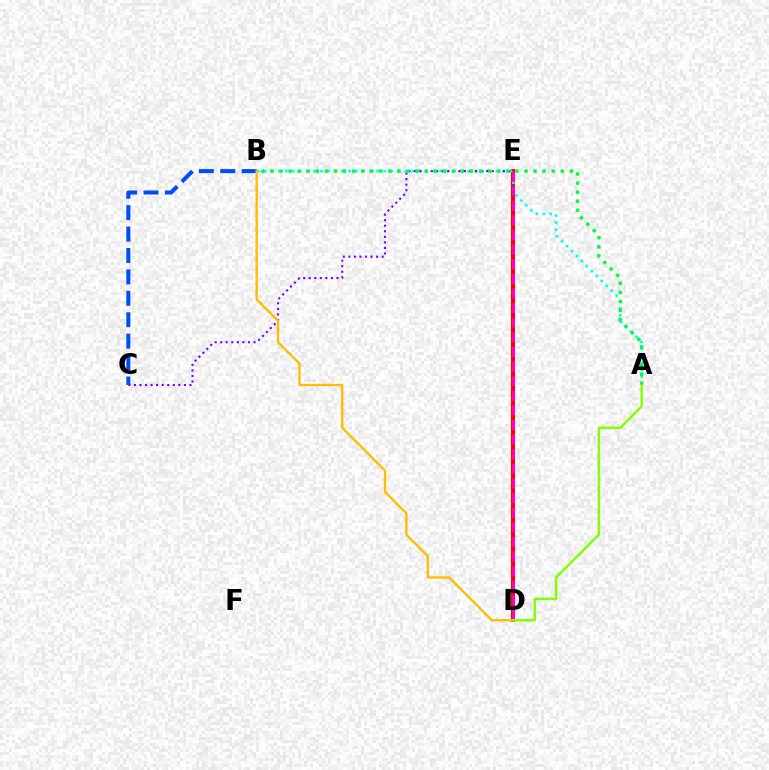{('D', 'E'): [{'color': '#ff0000', 'line_style': 'solid', 'thickness': 2.93}, {'color': '#ff00cf', 'line_style': 'dashed', 'thickness': 1.99}], ('A', 'B'): [{'color': '#00fff6', 'line_style': 'dotted', 'thickness': 1.91}, {'color': '#00ff39', 'line_style': 'dotted', 'thickness': 2.46}], ('B', 'C'): [{'color': '#004bff', 'line_style': 'dashed', 'thickness': 2.91}], ('C', 'E'): [{'color': '#7200ff', 'line_style': 'dotted', 'thickness': 1.51}], ('B', 'D'): [{'color': '#ffbd00', 'line_style': 'solid', 'thickness': 1.68}], ('A', 'D'): [{'color': '#84ff00', 'line_style': 'solid', 'thickness': 1.77}]}